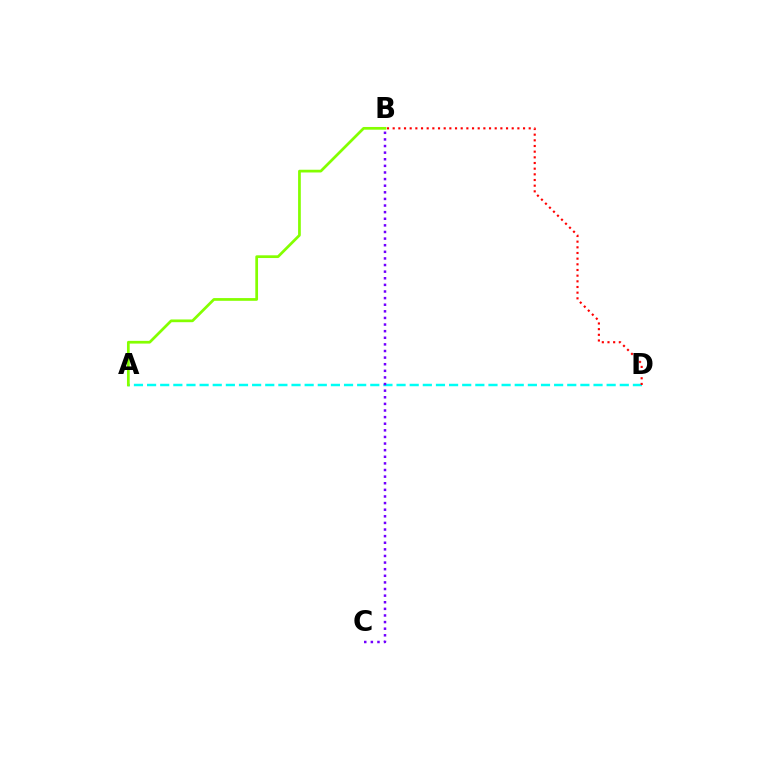{('A', 'D'): [{'color': '#00fff6', 'line_style': 'dashed', 'thickness': 1.78}], ('B', 'D'): [{'color': '#ff0000', 'line_style': 'dotted', 'thickness': 1.54}], ('A', 'B'): [{'color': '#84ff00', 'line_style': 'solid', 'thickness': 1.96}], ('B', 'C'): [{'color': '#7200ff', 'line_style': 'dotted', 'thickness': 1.8}]}